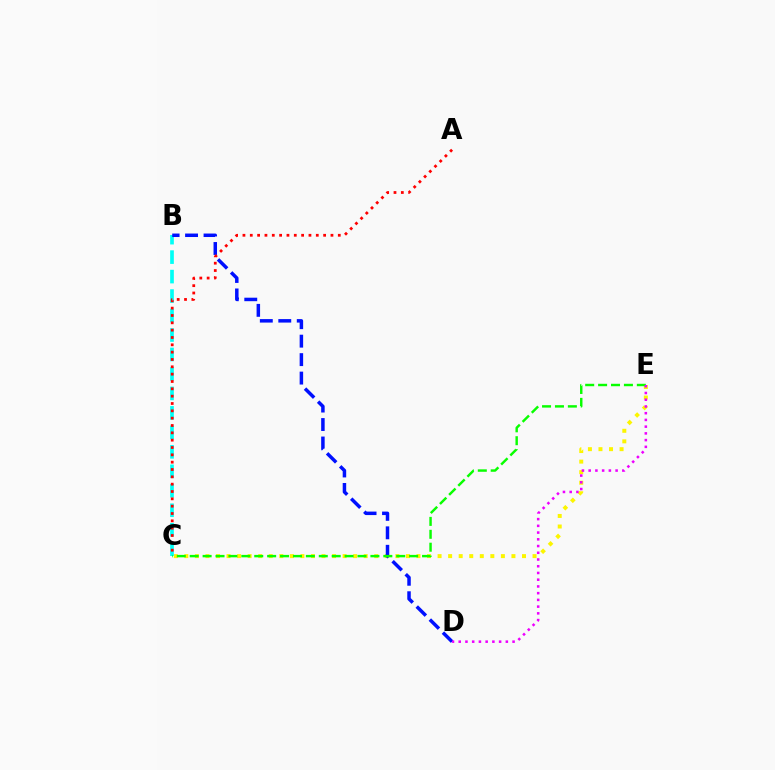{('C', 'E'): [{'color': '#fcf500', 'line_style': 'dotted', 'thickness': 2.87}, {'color': '#08ff00', 'line_style': 'dashed', 'thickness': 1.75}], ('B', 'C'): [{'color': '#00fff6', 'line_style': 'dashed', 'thickness': 2.65}], ('B', 'D'): [{'color': '#0010ff', 'line_style': 'dashed', 'thickness': 2.51}], ('D', 'E'): [{'color': '#ee00ff', 'line_style': 'dotted', 'thickness': 1.83}], ('A', 'C'): [{'color': '#ff0000', 'line_style': 'dotted', 'thickness': 1.99}]}